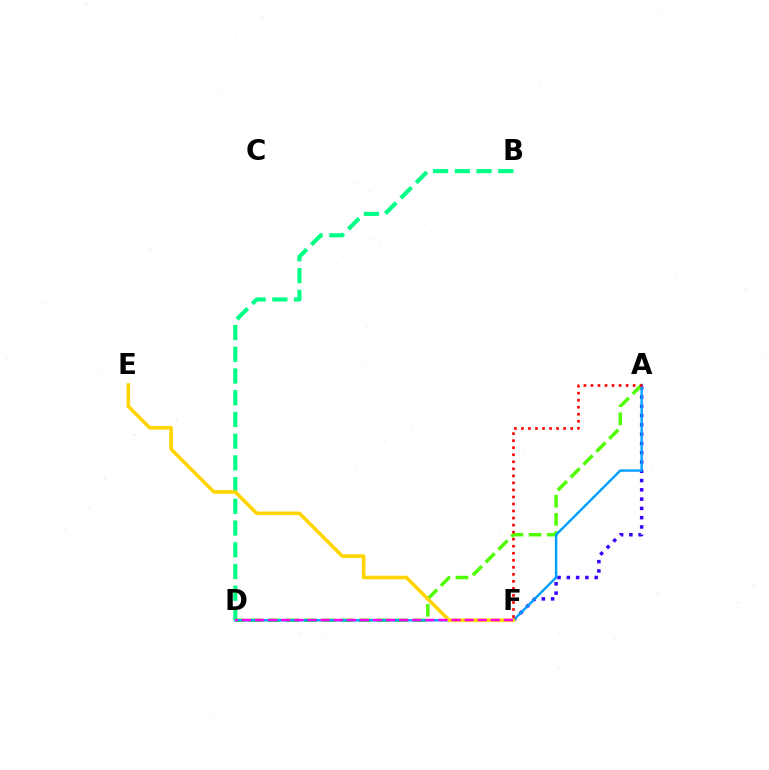{('A', 'F'): [{'color': '#3700ff', 'line_style': 'dotted', 'thickness': 2.52}, {'color': '#ff0000', 'line_style': 'dotted', 'thickness': 1.91}], ('A', 'D'): [{'color': '#4fff00', 'line_style': 'dashed', 'thickness': 2.47}, {'color': '#009eff', 'line_style': 'solid', 'thickness': 1.72}], ('B', 'D'): [{'color': '#00ff86', 'line_style': 'dashed', 'thickness': 2.95}], ('E', 'F'): [{'color': '#ffd500', 'line_style': 'solid', 'thickness': 2.58}], ('D', 'F'): [{'color': '#ff00ed', 'line_style': 'dashed', 'thickness': 1.78}]}